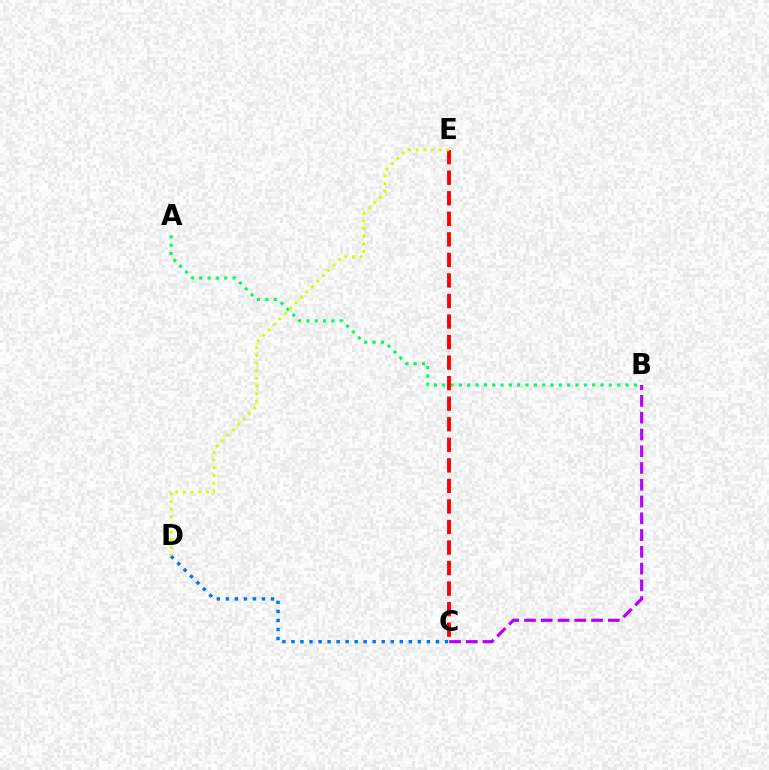{('A', 'B'): [{'color': '#00ff5c', 'line_style': 'dotted', 'thickness': 2.26}], ('C', 'E'): [{'color': '#ff0000', 'line_style': 'dashed', 'thickness': 2.79}], ('D', 'E'): [{'color': '#d1ff00', 'line_style': 'dotted', 'thickness': 2.08}], ('B', 'C'): [{'color': '#b900ff', 'line_style': 'dashed', 'thickness': 2.28}], ('C', 'D'): [{'color': '#0074ff', 'line_style': 'dotted', 'thickness': 2.45}]}